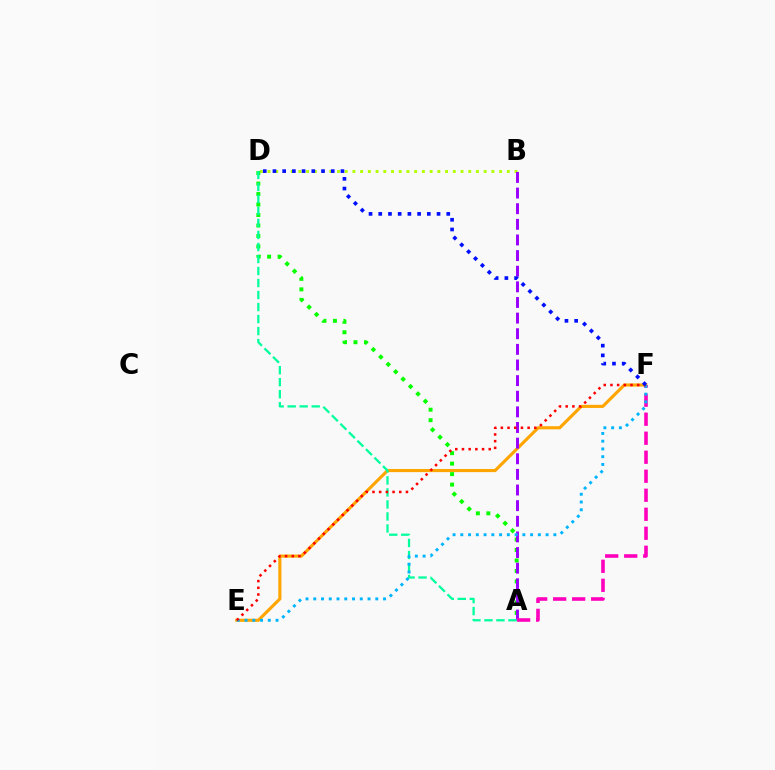{('E', 'F'): [{'color': '#ffa500', 'line_style': 'solid', 'thickness': 2.24}, {'color': '#00b5ff', 'line_style': 'dotted', 'thickness': 2.11}, {'color': '#ff0000', 'line_style': 'dotted', 'thickness': 1.82}], ('B', 'D'): [{'color': '#b3ff00', 'line_style': 'dotted', 'thickness': 2.1}], ('A', 'D'): [{'color': '#08ff00', 'line_style': 'dotted', 'thickness': 2.85}, {'color': '#00ff9d', 'line_style': 'dashed', 'thickness': 1.63}], ('A', 'B'): [{'color': '#9b00ff', 'line_style': 'dashed', 'thickness': 2.12}], ('A', 'F'): [{'color': '#ff00bd', 'line_style': 'dashed', 'thickness': 2.58}], ('D', 'F'): [{'color': '#0010ff', 'line_style': 'dotted', 'thickness': 2.64}]}